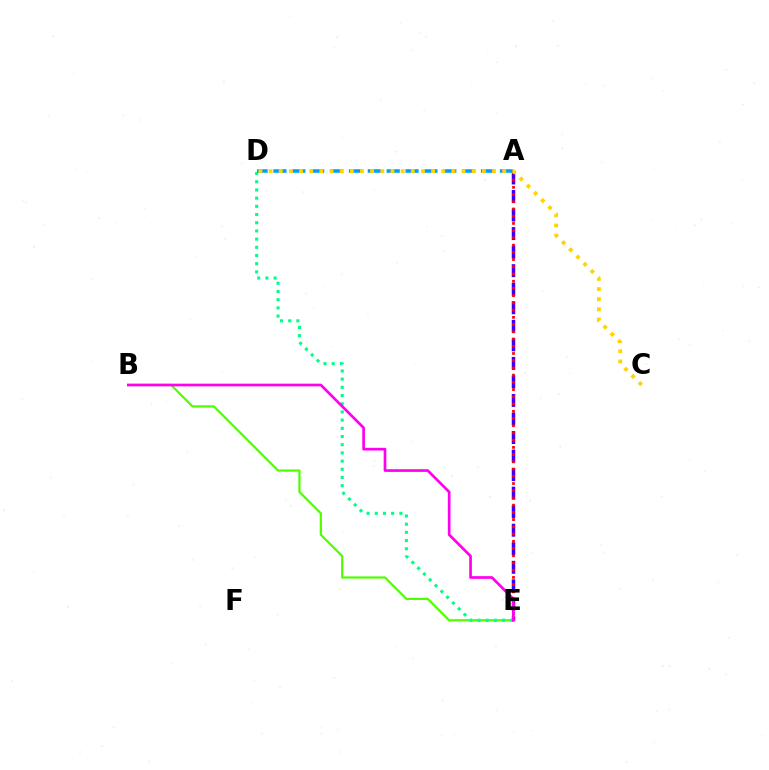{('A', 'E'): [{'color': '#3700ff', 'line_style': 'dashed', 'thickness': 2.52}, {'color': '#ff0000', 'line_style': 'dotted', 'thickness': 1.96}], ('B', 'E'): [{'color': '#4fff00', 'line_style': 'solid', 'thickness': 1.6}, {'color': '#ff00ed', 'line_style': 'solid', 'thickness': 1.93}], ('D', 'E'): [{'color': '#00ff86', 'line_style': 'dotted', 'thickness': 2.23}], ('A', 'D'): [{'color': '#009eff', 'line_style': 'dashed', 'thickness': 2.56}], ('C', 'D'): [{'color': '#ffd500', 'line_style': 'dotted', 'thickness': 2.76}]}